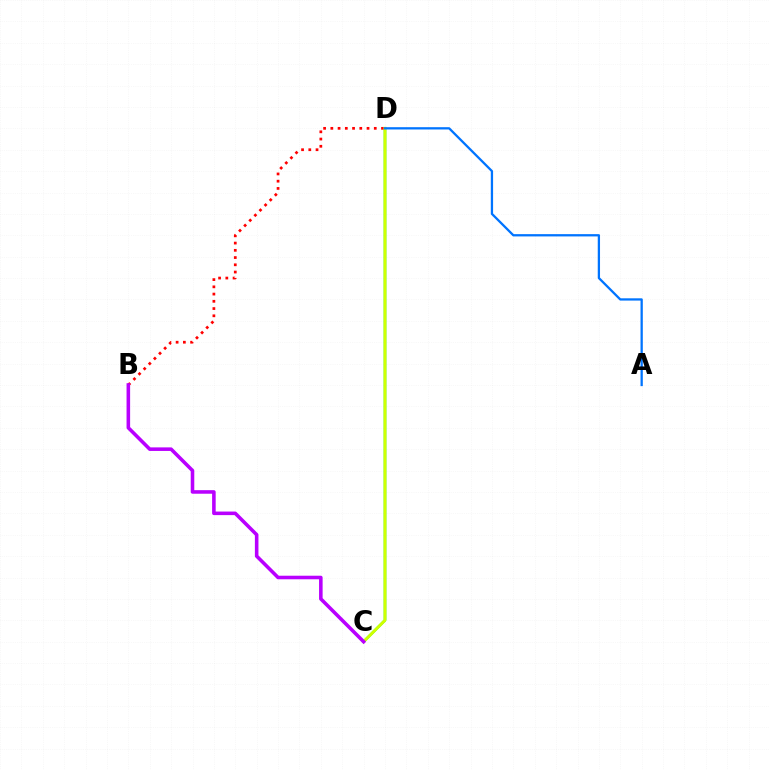{('C', 'D'): [{'color': '#00ff5c', 'line_style': 'solid', 'thickness': 1.88}, {'color': '#d1ff00', 'line_style': 'solid', 'thickness': 2.1}], ('B', 'D'): [{'color': '#ff0000', 'line_style': 'dotted', 'thickness': 1.97}], ('A', 'D'): [{'color': '#0074ff', 'line_style': 'solid', 'thickness': 1.64}], ('B', 'C'): [{'color': '#b900ff', 'line_style': 'solid', 'thickness': 2.57}]}